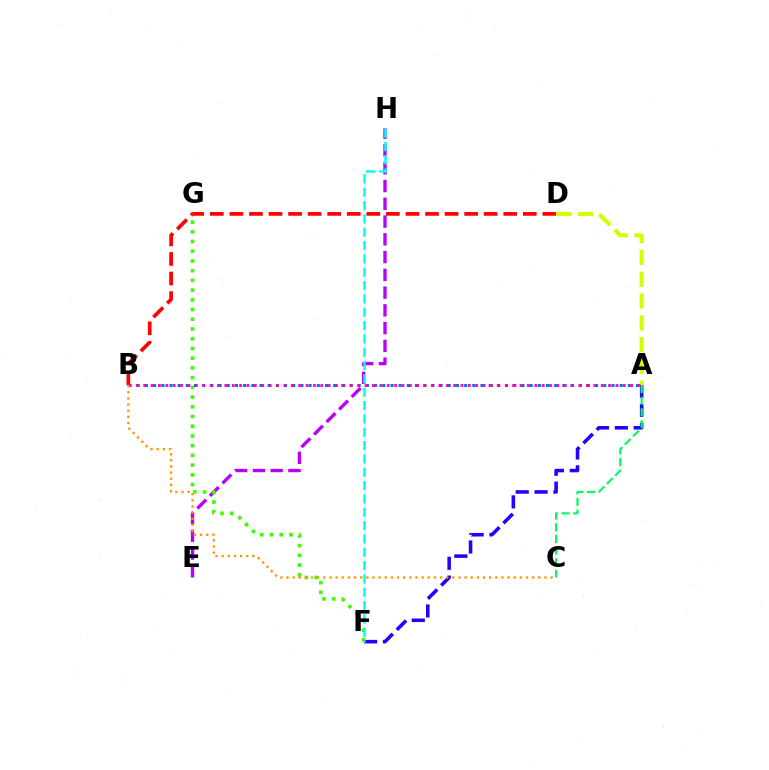{('A', 'F'): [{'color': '#2500ff', 'line_style': 'dashed', 'thickness': 2.56}], ('B', 'D'): [{'color': '#ff0000', 'line_style': 'dashed', 'thickness': 2.66}], ('E', 'H'): [{'color': '#b900ff', 'line_style': 'dashed', 'thickness': 2.41}], ('A', 'C'): [{'color': '#00ff5c', 'line_style': 'dashed', 'thickness': 1.59}], ('A', 'D'): [{'color': '#d1ff00', 'line_style': 'dashed', 'thickness': 2.96}], ('F', 'G'): [{'color': '#3dff00', 'line_style': 'dotted', 'thickness': 2.64}], ('F', 'H'): [{'color': '#00fff6', 'line_style': 'dashed', 'thickness': 1.81}], ('A', 'B'): [{'color': '#0074ff', 'line_style': 'dotted', 'thickness': 2.22}, {'color': '#ff00ac', 'line_style': 'dotted', 'thickness': 2.01}], ('B', 'C'): [{'color': '#ff9400', 'line_style': 'dotted', 'thickness': 1.67}]}